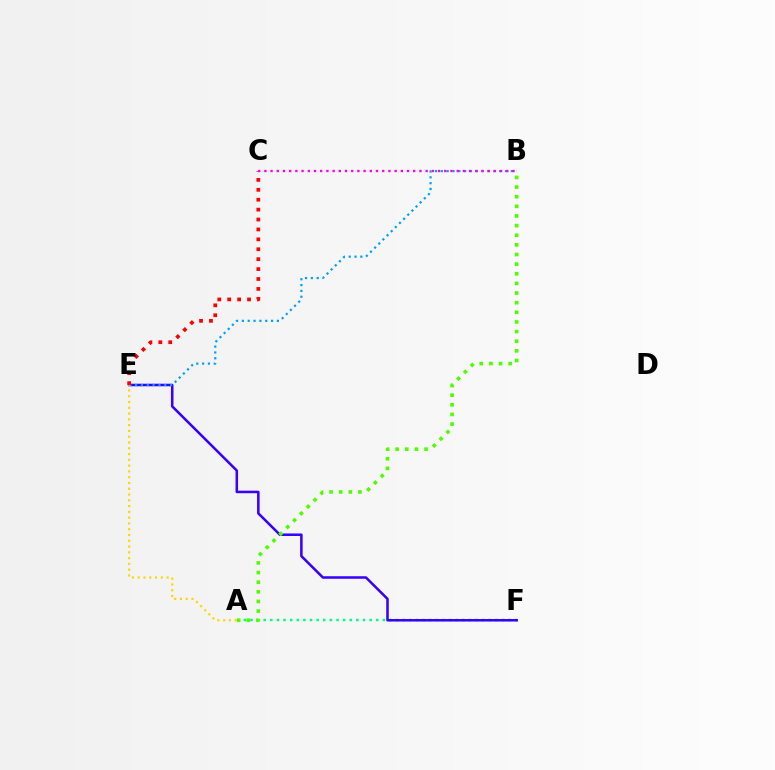{('A', 'F'): [{'color': '#00ff86', 'line_style': 'dotted', 'thickness': 1.8}], ('E', 'F'): [{'color': '#3700ff', 'line_style': 'solid', 'thickness': 1.83}], ('B', 'E'): [{'color': '#009eff', 'line_style': 'dotted', 'thickness': 1.58}], ('A', 'B'): [{'color': '#4fff00', 'line_style': 'dotted', 'thickness': 2.62}], ('A', 'E'): [{'color': '#ffd500', 'line_style': 'dotted', 'thickness': 1.57}], ('C', 'E'): [{'color': '#ff0000', 'line_style': 'dotted', 'thickness': 2.69}], ('B', 'C'): [{'color': '#ff00ed', 'line_style': 'dotted', 'thickness': 1.69}]}